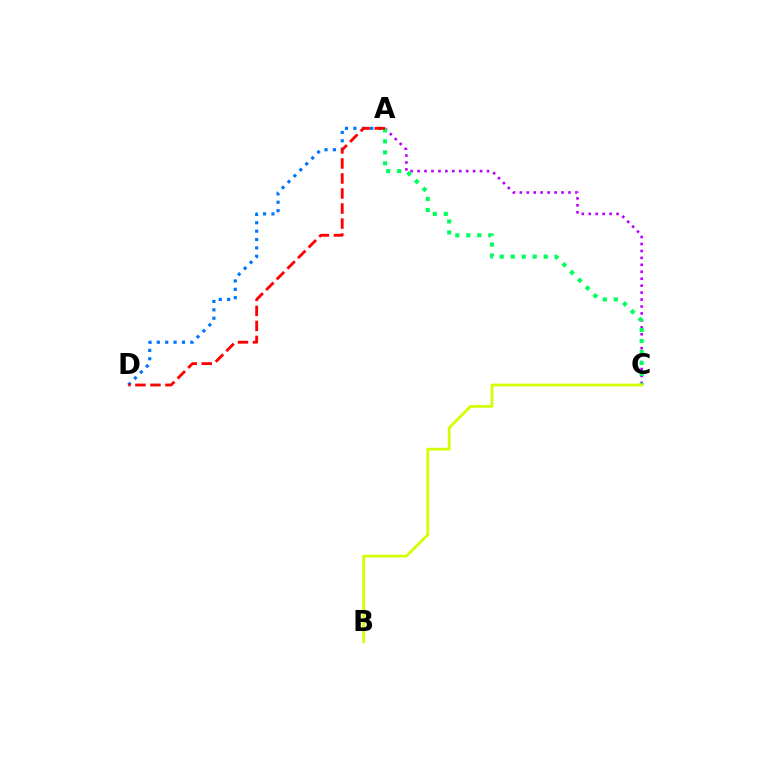{('A', 'C'): [{'color': '#b900ff', 'line_style': 'dotted', 'thickness': 1.89}, {'color': '#00ff5c', 'line_style': 'dotted', 'thickness': 2.98}], ('A', 'D'): [{'color': '#0074ff', 'line_style': 'dotted', 'thickness': 2.28}, {'color': '#ff0000', 'line_style': 'dashed', 'thickness': 2.04}], ('B', 'C'): [{'color': '#d1ff00', 'line_style': 'solid', 'thickness': 1.97}]}